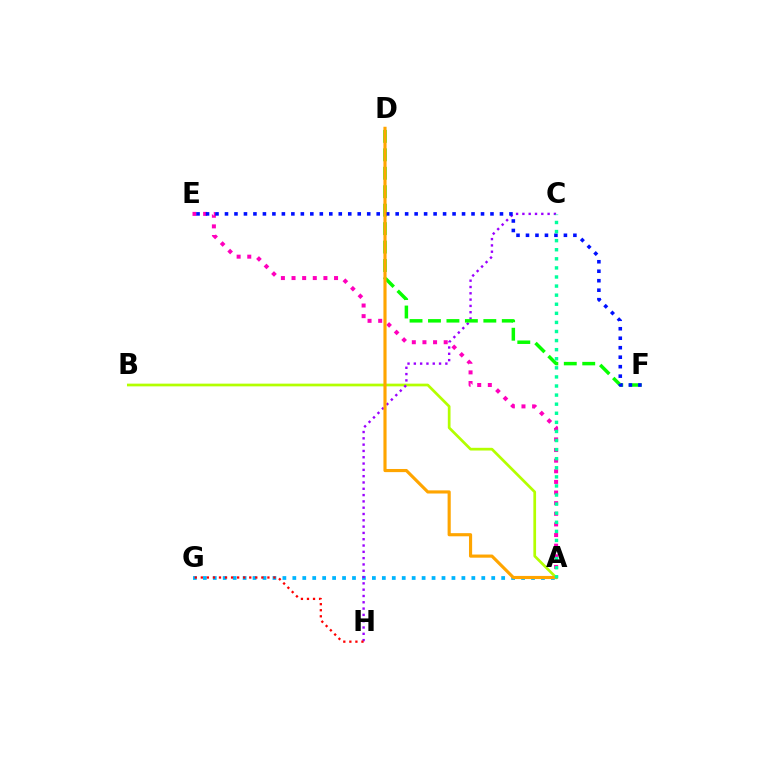{('A', 'G'): [{'color': '#00b5ff', 'line_style': 'dotted', 'thickness': 2.7}], ('A', 'E'): [{'color': '#ff00bd', 'line_style': 'dotted', 'thickness': 2.89}], ('A', 'B'): [{'color': '#b3ff00', 'line_style': 'solid', 'thickness': 1.95}], ('C', 'H'): [{'color': '#9b00ff', 'line_style': 'dotted', 'thickness': 1.71}], ('D', 'F'): [{'color': '#08ff00', 'line_style': 'dashed', 'thickness': 2.51}], ('E', 'F'): [{'color': '#0010ff', 'line_style': 'dotted', 'thickness': 2.58}], ('A', 'D'): [{'color': '#ffa500', 'line_style': 'solid', 'thickness': 2.26}], ('A', 'C'): [{'color': '#00ff9d', 'line_style': 'dotted', 'thickness': 2.47}], ('G', 'H'): [{'color': '#ff0000', 'line_style': 'dotted', 'thickness': 1.64}]}